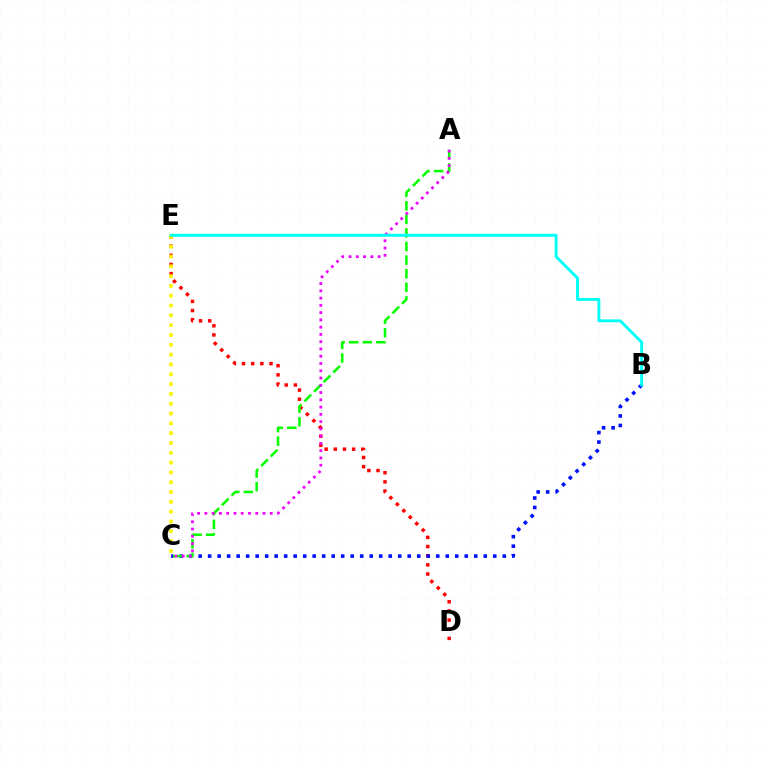{('D', 'E'): [{'color': '#ff0000', 'line_style': 'dotted', 'thickness': 2.49}], ('B', 'C'): [{'color': '#0010ff', 'line_style': 'dotted', 'thickness': 2.58}], ('A', 'C'): [{'color': '#08ff00', 'line_style': 'dashed', 'thickness': 1.85}, {'color': '#ee00ff', 'line_style': 'dotted', 'thickness': 1.97}], ('C', 'E'): [{'color': '#fcf500', 'line_style': 'dotted', 'thickness': 2.67}], ('B', 'E'): [{'color': '#00fff6', 'line_style': 'solid', 'thickness': 2.09}]}